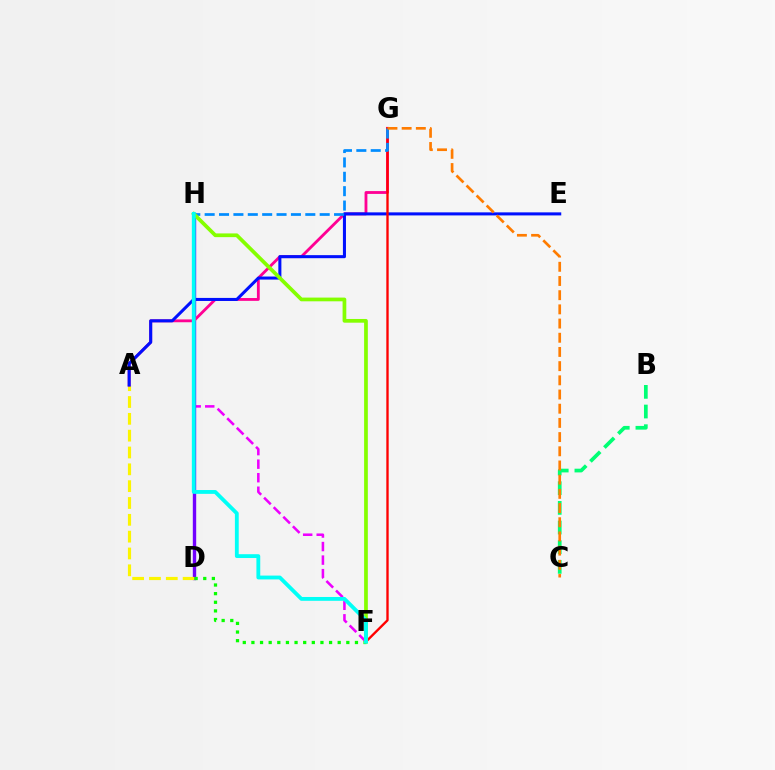{('F', 'H'): [{'color': '#ee00ff', 'line_style': 'dashed', 'thickness': 1.84}, {'color': '#84ff00', 'line_style': 'solid', 'thickness': 2.68}, {'color': '#00fff6', 'line_style': 'solid', 'thickness': 2.75}], ('D', 'H'): [{'color': '#7200ff', 'line_style': 'solid', 'thickness': 2.43}], ('A', 'D'): [{'color': '#fcf500', 'line_style': 'dashed', 'thickness': 2.29}], ('D', 'F'): [{'color': '#08ff00', 'line_style': 'dotted', 'thickness': 2.34}], ('A', 'G'): [{'color': '#ff0094', 'line_style': 'solid', 'thickness': 2.04}], ('A', 'E'): [{'color': '#0010ff', 'line_style': 'solid', 'thickness': 2.19}], ('F', 'G'): [{'color': '#ff0000', 'line_style': 'solid', 'thickness': 1.69}], ('G', 'H'): [{'color': '#008cff', 'line_style': 'dashed', 'thickness': 1.95}], ('B', 'C'): [{'color': '#00ff74', 'line_style': 'dashed', 'thickness': 2.67}], ('C', 'G'): [{'color': '#ff7c00', 'line_style': 'dashed', 'thickness': 1.93}]}